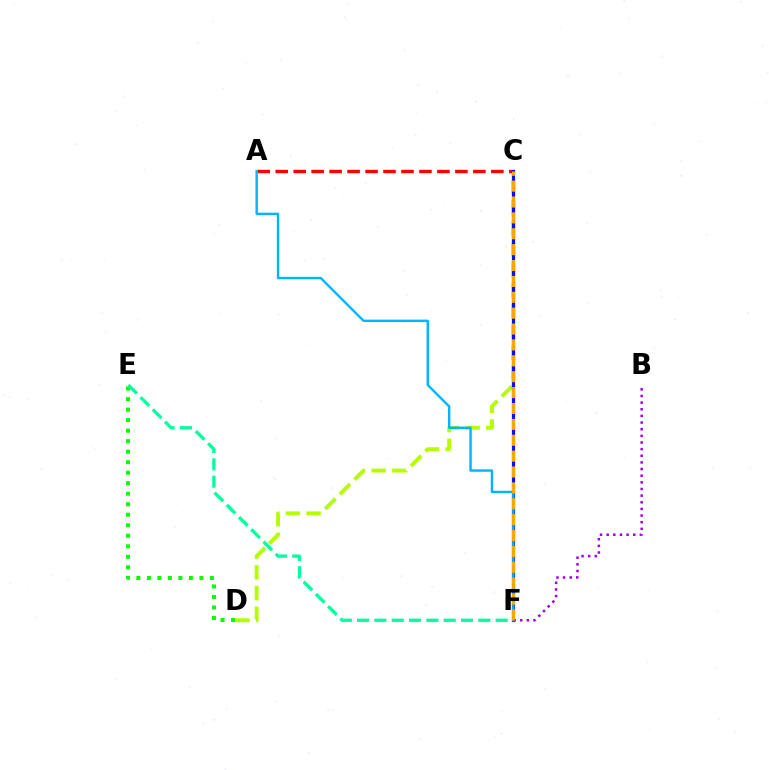{('C', 'D'): [{'color': '#b3ff00', 'line_style': 'dashed', 'thickness': 2.81}], ('C', 'F'): [{'color': '#ff00bd', 'line_style': 'solid', 'thickness': 1.88}, {'color': '#0010ff', 'line_style': 'solid', 'thickness': 2.32}, {'color': '#ffa500', 'line_style': 'dashed', 'thickness': 2.16}], ('D', 'E'): [{'color': '#08ff00', 'line_style': 'dotted', 'thickness': 2.86}], ('A', 'C'): [{'color': '#ff0000', 'line_style': 'dashed', 'thickness': 2.44}], ('A', 'F'): [{'color': '#00b5ff', 'line_style': 'solid', 'thickness': 1.74}], ('B', 'F'): [{'color': '#9b00ff', 'line_style': 'dotted', 'thickness': 1.81}], ('E', 'F'): [{'color': '#00ff9d', 'line_style': 'dashed', 'thickness': 2.35}]}